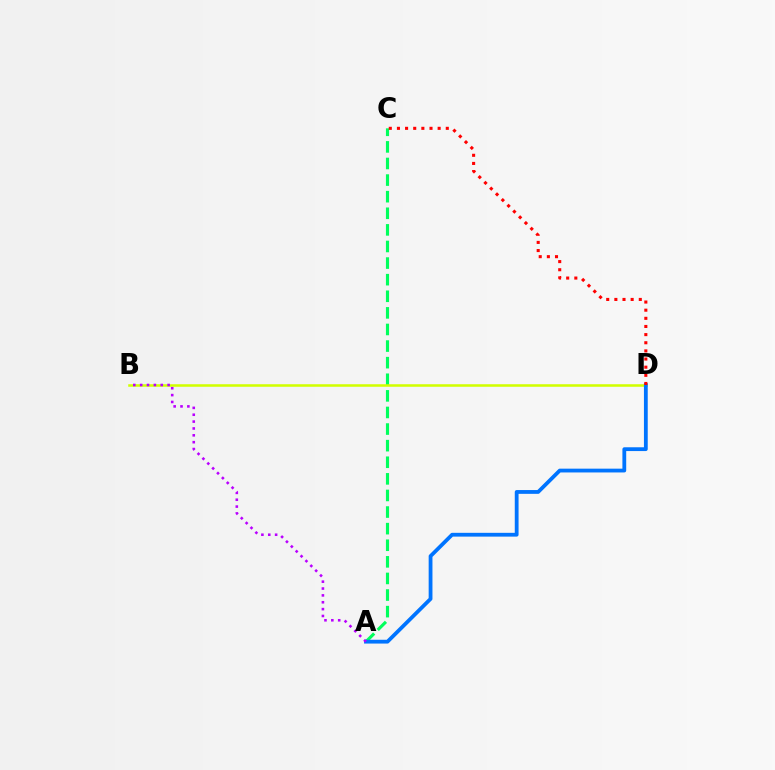{('A', 'C'): [{'color': '#00ff5c', 'line_style': 'dashed', 'thickness': 2.25}], ('B', 'D'): [{'color': '#d1ff00', 'line_style': 'solid', 'thickness': 1.83}], ('A', 'D'): [{'color': '#0074ff', 'line_style': 'solid', 'thickness': 2.73}], ('A', 'B'): [{'color': '#b900ff', 'line_style': 'dotted', 'thickness': 1.86}], ('C', 'D'): [{'color': '#ff0000', 'line_style': 'dotted', 'thickness': 2.21}]}